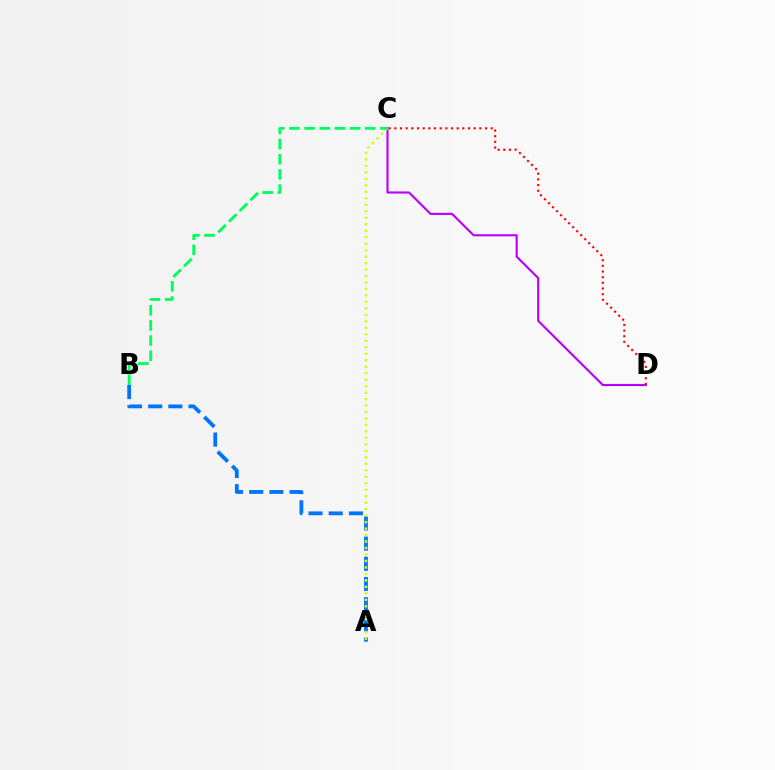{('A', 'B'): [{'color': '#0074ff', 'line_style': 'dashed', 'thickness': 2.74}], ('C', 'D'): [{'color': '#b900ff', 'line_style': 'solid', 'thickness': 1.53}, {'color': '#ff0000', 'line_style': 'dotted', 'thickness': 1.54}], ('A', 'C'): [{'color': '#d1ff00', 'line_style': 'dotted', 'thickness': 1.76}], ('B', 'C'): [{'color': '#00ff5c', 'line_style': 'dashed', 'thickness': 2.06}]}